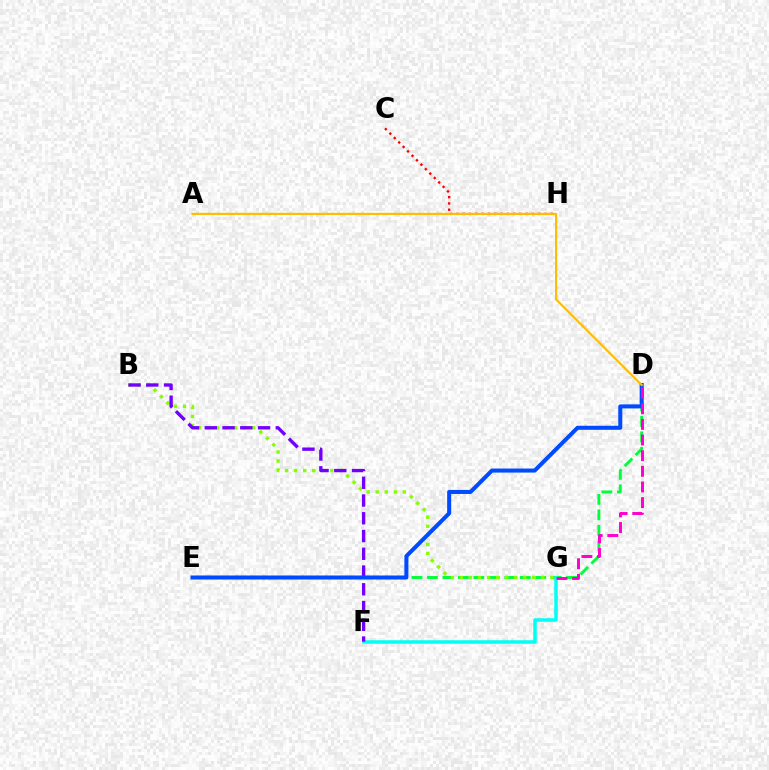{('D', 'E'): [{'color': '#00ff39', 'line_style': 'dashed', 'thickness': 2.1}, {'color': '#004bff', 'line_style': 'solid', 'thickness': 2.91}], ('F', 'G'): [{'color': '#00fff6', 'line_style': 'solid', 'thickness': 2.52}], ('B', 'G'): [{'color': '#84ff00', 'line_style': 'dotted', 'thickness': 2.46}], ('B', 'F'): [{'color': '#7200ff', 'line_style': 'dashed', 'thickness': 2.41}], ('C', 'H'): [{'color': '#ff0000', 'line_style': 'dotted', 'thickness': 1.71}], ('D', 'G'): [{'color': '#ff00cf', 'line_style': 'dashed', 'thickness': 2.13}], ('A', 'D'): [{'color': '#ffbd00', 'line_style': 'solid', 'thickness': 1.56}]}